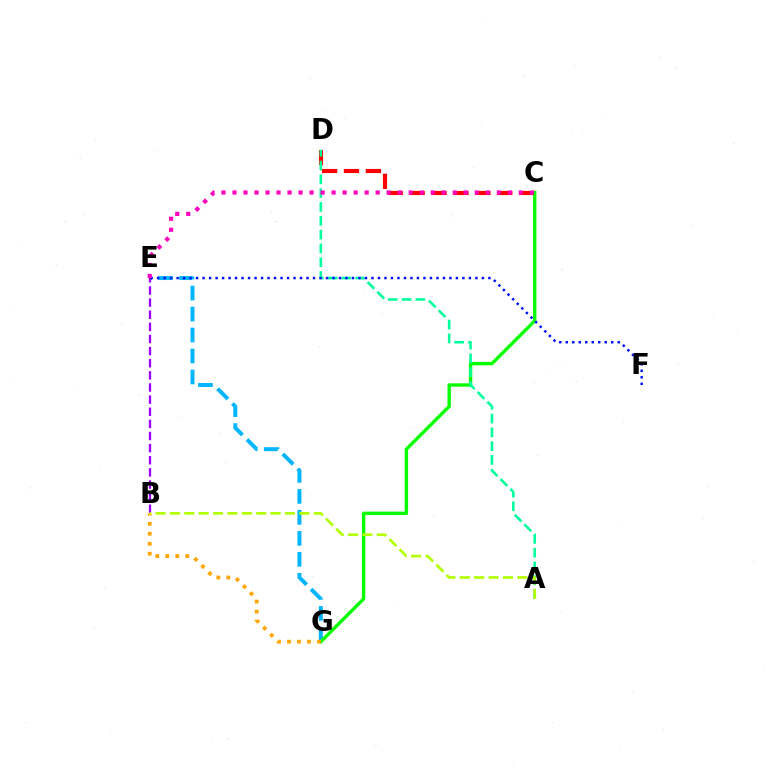{('E', 'G'): [{'color': '#00b5ff', 'line_style': 'dashed', 'thickness': 2.85}], ('C', 'D'): [{'color': '#ff0000', 'line_style': 'dashed', 'thickness': 2.98}], ('C', 'G'): [{'color': '#08ff00', 'line_style': 'solid', 'thickness': 2.44}], ('A', 'D'): [{'color': '#00ff9d', 'line_style': 'dashed', 'thickness': 1.88}], ('B', 'G'): [{'color': '#ffa500', 'line_style': 'dotted', 'thickness': 2.71}], ('B', 'E'): [{'color': '#9b00ff', 'line_style': 'dashed', 'thickness': 1.65}], ('E', 'F'): [{'color': '#0010ff', 'line_style': 'dotted', 'thickness': 1.76}], ('C', 'E'): [{'color': '#ff00bd', 'line_style': 'dotted', 'thickness': 2.99}], ('A', 'B'): [{'color': '#b3ff00', 'line_style': 'dashed', 'thickness': 1.95}]}